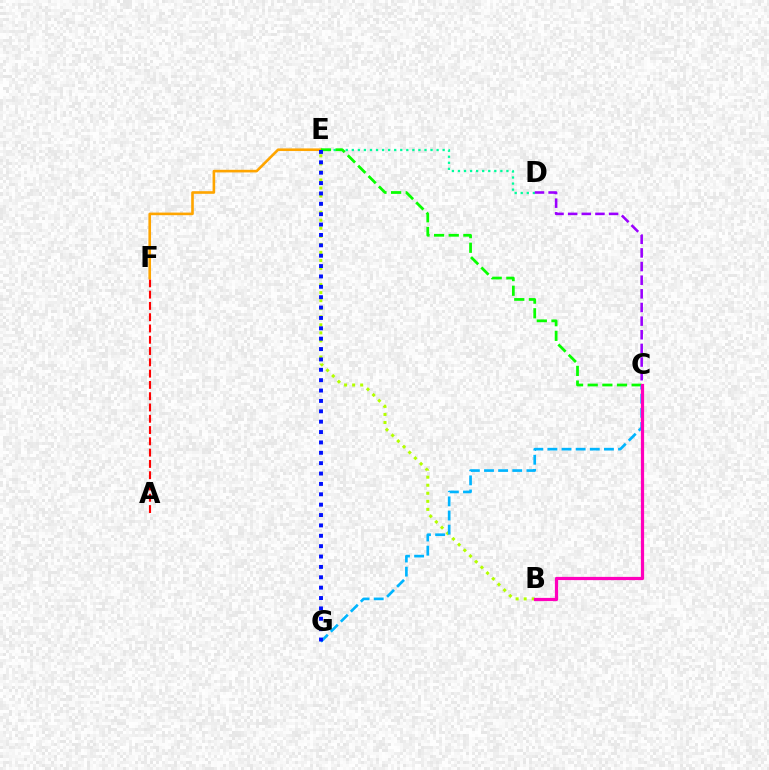{('D', 'E'): [{'color': '#00ff9d', 'line_style': 'dotted', 'thickness': 1.65}], ('C', 'D'): [{'color': '#9b00ff', 'line_style': 'dashed', 'thickness': 1.85}], ('A', 'F'): [{'color': '#ff0000', 'line_style': 'dashed', 'thickness': 1.53}], ('E', 'F'): [{'color': '#ffa500', 'line_style': 'solid', 'thickness': 1.89}], ('C', 'E'): [{'color': '#08ff00', 'line_style': 'dashed', 'thickness': 1.99}], ('B', 'E'): [{'color': '#b3ff00', 'line_style': 'dotted', 'thickness': 2.19}], ('C', 'G'): [{'color': '#00b5ff', 'line_style': 'dashed', 'thickness': 1.92}], ('E', 'G'): [{'color': '#0010ff', 'line_style': 'dotted', 'thickness': 2.82}], ('B', 'C'): [{'color': '#ff00bd', 'line_style': 'solid', 'thickness': 2.32}]}